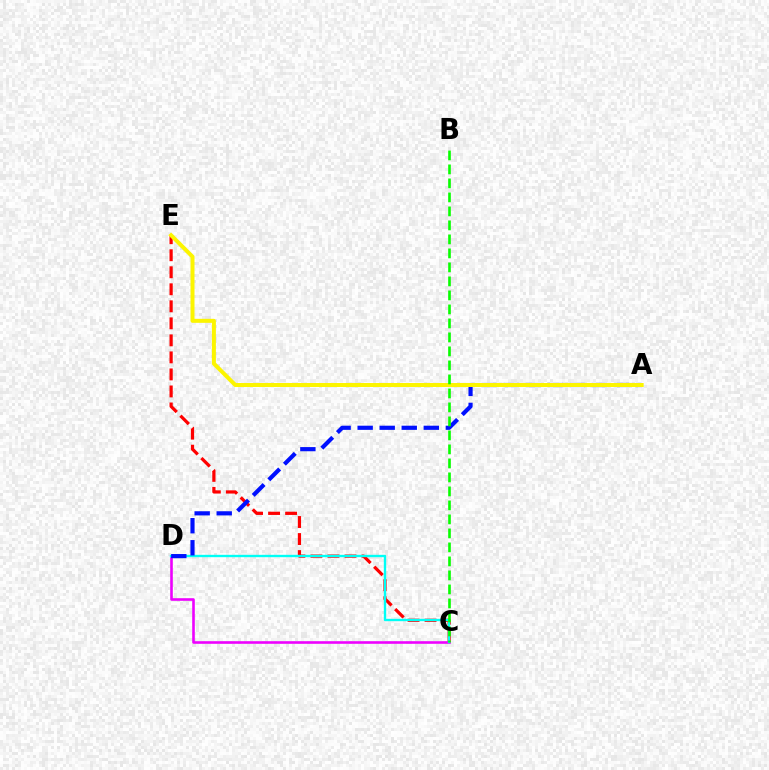{('C', 'D'): [{'color': '#ee00ff', 'line_style': 'solid', 'thickness': 1.87}, {'color': '#00fff6', 'line_style': 'solid', 'thickness': 1.7}], ('C', 'E'): [{'color': '#ff0000', 'line_style': 'dashed', 'thickness': 2.31}], ('A', 'D'): [{'color': '#0010ff', 'line_style': 'dashed', 'thickness': 3.0}], ('A', 'E'): [{'color': '#fcf500', 'line_style': 'solid', 'thickness': 2.88}], ('B', 'C'): [{'color': '#08ff00', 'line_style': 'dashed', 'thickness': 1.9}]}